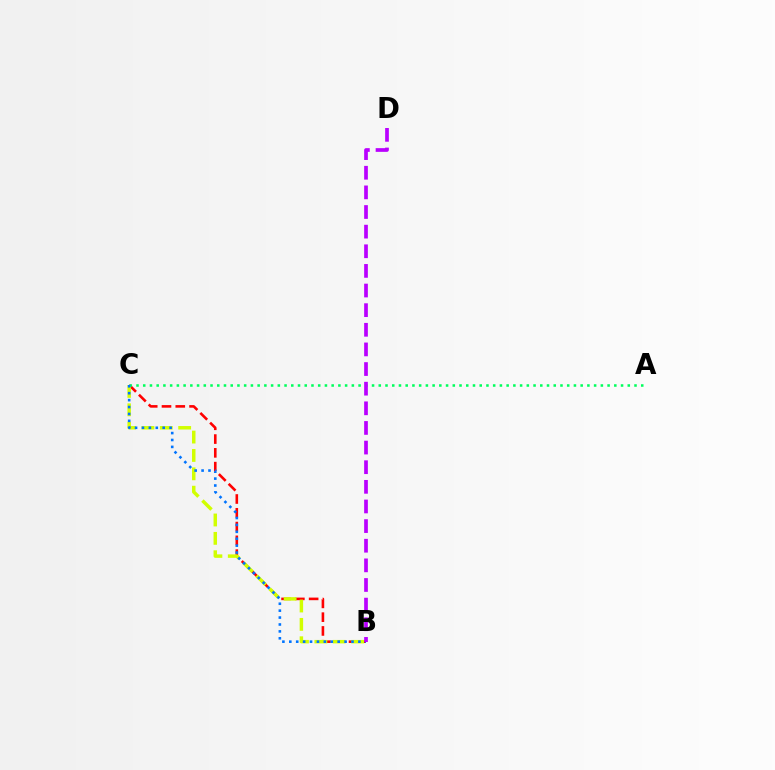{('B', 'C'): [{'color': '#ff0000', 'line_style': 'dashed', 'thickness': 1.87}, {'color': '#d1ff00', 'line_style': 'dashed', 'thickness': 2.5}, {'color': '#0074ff', 'line_style': 'dotted', 'thickness': 1.88}], ('A', 'C'): [{'color': '#00ff5c', 'line_style': 'dotted', 'thickness': 1.83}], ('B', 'D'): [{'color': '#b900ff', 'line_style': 'dashed', 'thickness': 2.67}]}